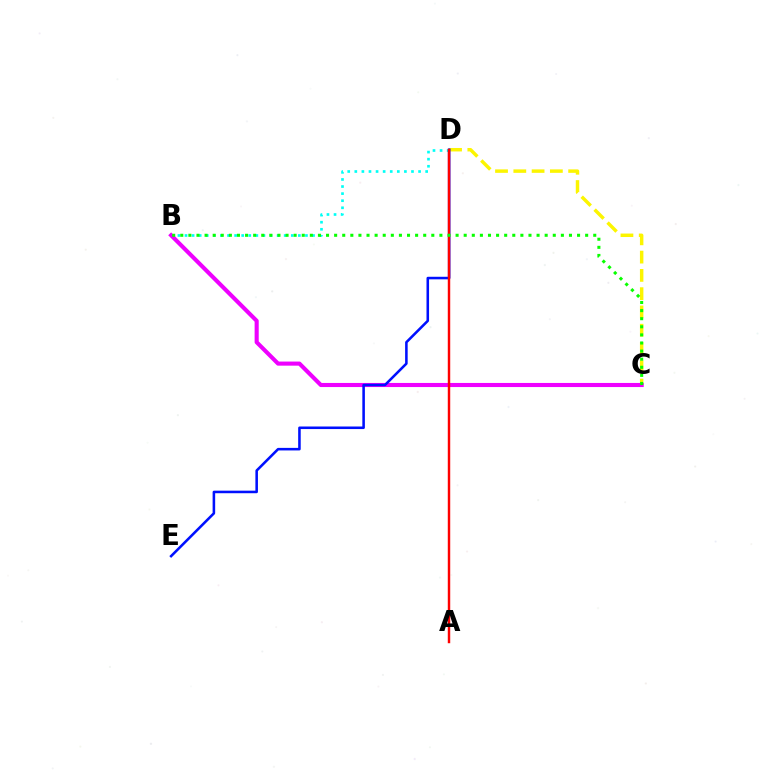{('B', 'D'): [{'color': '#00fff6', 'line_style': 'dotted', 'thickness': 1.92}], ('C', 'D'): [{'color': '#fcf500', 'line_style': 'dashed', 'thickness': 2.48}], ('B', 'C'): [{'color': '#ee00ff', 'line_style': 'solid', 'thickness': 2.95}, {'color': '#08ff00', 'line_style': 'dotted', 'thickness': 2.2}], ('D', 'E'): [{'color': '#0010ff', 'line_style': 'solid', 'thickness': 1.84}], ('A', 'D'): [{'color': '#ff0000', 'line_style': 'solid', 'thickness': 1.76}]}